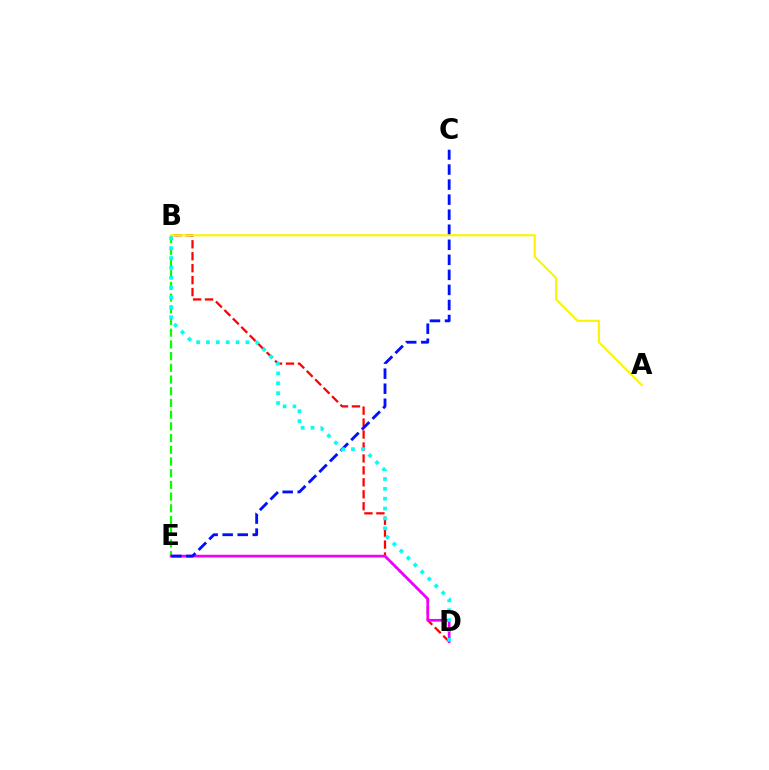{('B', 'D'): [{'color': '#ff0000', 'line_style': 'dashed', 'thickness': 1.62}, {'color': '#00fff6', 'line_style': 'dotted', 'thickness': 2.68}], ('B', 'E'): [{'color': '#08ff00', 'line_style': 'dashed', 'thickness': 1.59}], ('D', 'E'): [{'color': '#ee00ff', 'line_style': 'solid', 'thickness': 1.96}], ('C', 'E'): [{'color': '#0010ff', 'line_style': 'dashed', 'thickness': 2.04}], ('A', 'B'): [{'color': '#fcf500', 'line_style': 'solid', 'thickness': 1.56}]}